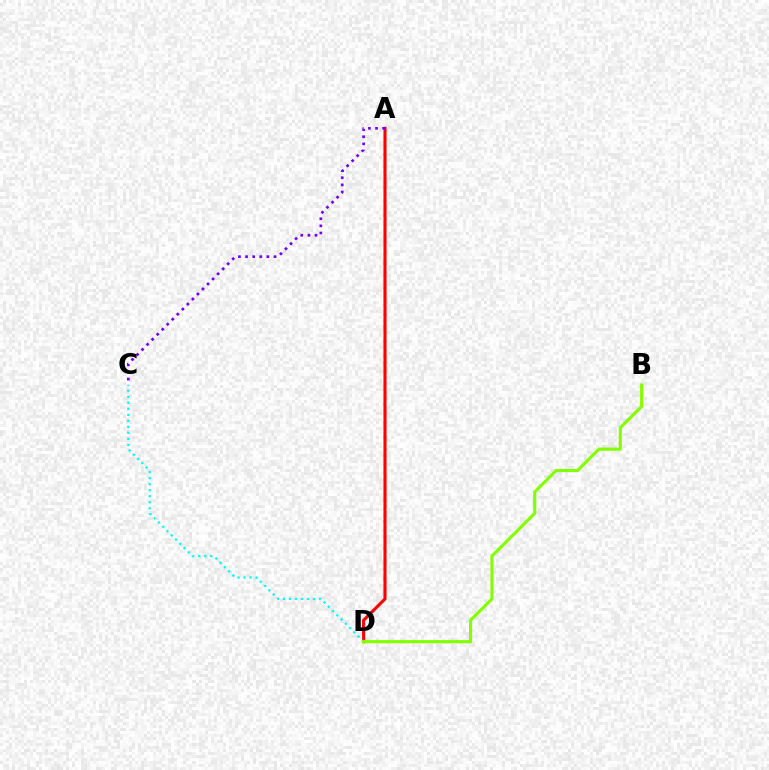{('A', 'D'): [{'color': '#ff0000', 'line_style': 'solid', 'thickness': 2.23}], ('C', 'D'): [{'color': '#00fff6', 'line_style': 'dotted', 'thickness': 1.64}], ('B', 'D'): [{'color': '#84ff00', 'line_style': 'solid', 'thickness': 2.26}], ('A', 'C'): [{'color': '#7200ff', 'line_style': 'dotted', 'thickness': 1.93}]}